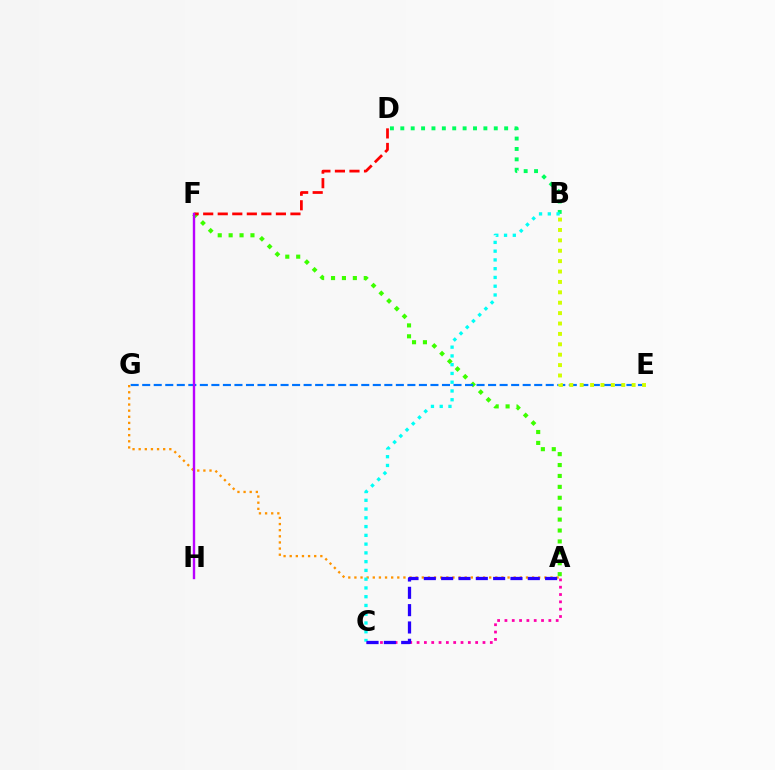{('A', 'C'): [{'color': '#ff00ac', 'line_style': 'dotted', 'thickness': 1.99}, {'color': '#2500ff', 'line_style': 'dashed', 'thickness': 2.35}], ('A', 'F'): [{'color': '#3dff00', 'line_style': 'dotted', 'thickness': 2.96}], ('D', 'F'): [{'color': '#ff0000', 'line_style': 'dashed', 'thickness': 1.98}], ('E', 'G'): [{'color': '#0074ff', 'line_style': 'dashed', 'thickness': 1.57}], ('A', 'G'): [{'color': '#ff9400', 'line_style': 'dotted', 'thickness': 1.66}], ('B', 'D'): [{'color': '#00ff5c', 'line_style': 'dotted', 'thickness': 2.82}], ('B', 'E'): [{'color': '#d1ff00', 'line_style': 'dotted', 'thickness': 2.82}], ('F', 'H'): [{'color': '#b900ff', 'line_style': 'solid', 'thickness': 1.72}], ('B', 'C'): [{'color': '#00fff6', 'line_style': 'dotted', 'thickness': 2.38}]}